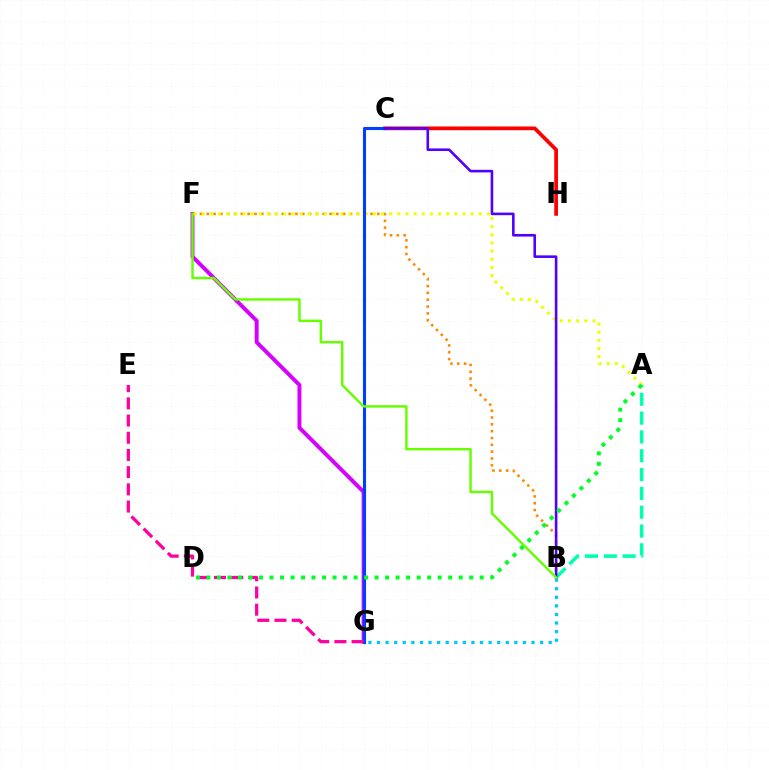{('F', 'G'): [{'color': '#d600ff', 'line_style': 'solid', 'thickness': 2.82}], ('A', 'B'): [{'color': '#00ffaf', 'line_style': 'dashed', 'thickness': 2.56}], ('B', 'F'): [{'color': '#ff8800', 'line_style': 'dotted', 'thickness': 1.85}, {'color': '#66ff00', 'line_style': 'solid', 'thickness': 1.76}], ('A', 'F'): [{'color': '#eeff00', 'line_style': 'dotted', 'thickness': 2.21}], ('C', 'H'): [{'color': '#ff0000', 'line_style': 'solid', 'thickness': 2.68}], ('C', 'G'): [{'color': '#003fff', 'line_style': 'solid', 'thickness': 2.24}], ('B', 'C'): [{'color': '#4f00ff', 'line_style': 'solid', 'thickness': 1.87}], ('B', 'G'): [{'color': '#00c7ff', 'line_style': 'dotted', 'thickness': 2.33}], ('E', 'G'): [{'color': '#ff00a0', 'line_style': 'dashed', 'thickness': 2.34}], ('A', 'D'): [{'color': '#00ff27', 'line_style': 'dotted', 'thickness': 2.86}]}